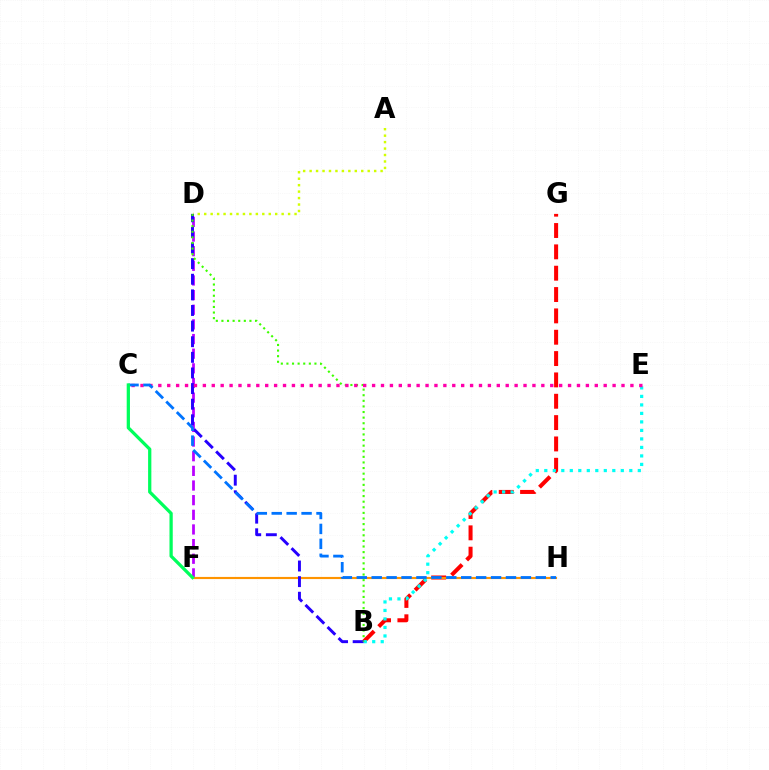{('B', 'G'): [{'color': '#ff0000', 'line_style': 'dashed', 'thickness': 2.9}], ('D', 'F'): [{'color': '#b900ff', 'line_style': 'dashed', 'thickness': 1.99}], ('A', 'D'): [{'color': '#d1ff00', 'line_style': 'dotted', 'thickness': 1.75}], ('B', 'E'): [{'color': '#00fff6', 'line_style': 'dotted', 'thickness': 2.31}], ('F', 'H'): [{'color': '#ff9400', 'line_style': 'solid', 'thickness': 1.55}], ('B', 'D'): [{'color': '#2500ff', 'line_style': 'dashed', 'thickness': 2.12}, {'color': '#3dff00', 'line_style': 'dotted', 'thickness': 1.52}], ('C', 'E'): [{'color': '#ff00ac', 'line_style': 'dotted', 'thickness': 2.42}], ('C', 'H'): [{'color': '#0074ff', 'line_style': 'dashed', 'thickness': 2.03}], ('C', 'F'): [{'color': '#00ff5c', 'line_style': 'solid', 'thickness': 2.35}]}